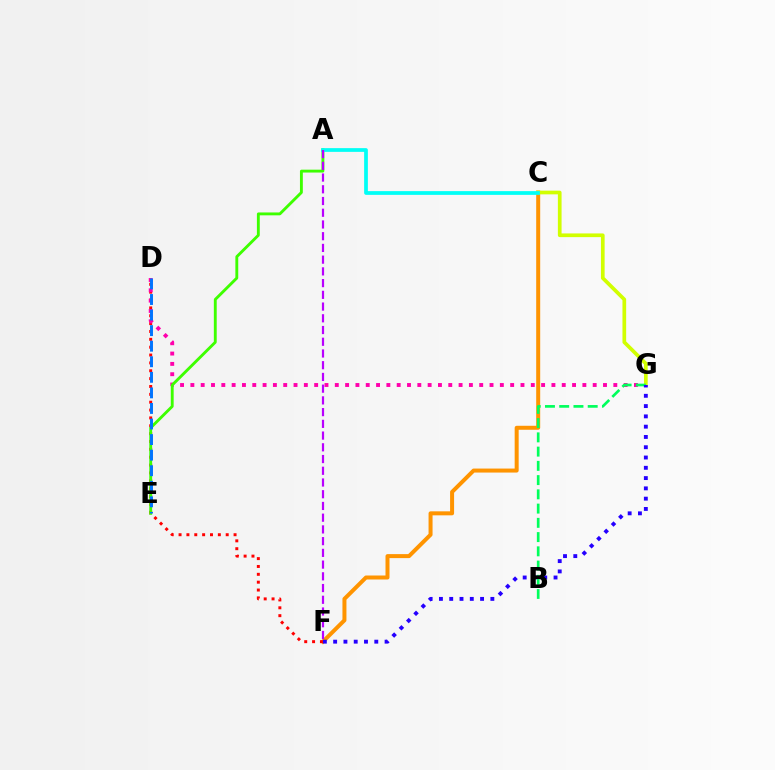{('C', 'F'): [{'color': '#ff9400', 'line_style': 'solid', 'thickness': 2.88}], ('D', 'F'): [{'color': '#ff0000', 'line_style': 'dotted', 'thickness': 2.14}], ('D', 'G'): [{'color': '#ff00ac', 'line_style': 'dotted', 'thickness': 2.8}], ('C', 'G'): [{'color': '#d1ff00', 'line_style': 'solid', 'thickness': 2.66}], ('A', 'E'): [{'color': '#3dff00', 'line_style': 'solid', 'thickness': 2.06}], ('A', 'C'): [{'color': '#00fff6', 'line_style': 'solid', 'thickness': 2.68}], ('B', 'G'): [{'color': '#00ff5c', 'line_style': 'dashed', 'thickness': 1.94}], ('F', 'G'): [{'color': '#2500ff', 'line_style': 'dotted', 'thickness': 2.79}], ('A', 'F'): [{'color': '#b900ff', 'line_style': 'dashed', 'thickness': 1.59}], ('D', 'E'): [{'color': '#0074ff', 'line_style': 'dashed', 'thickness': 2.11}]}